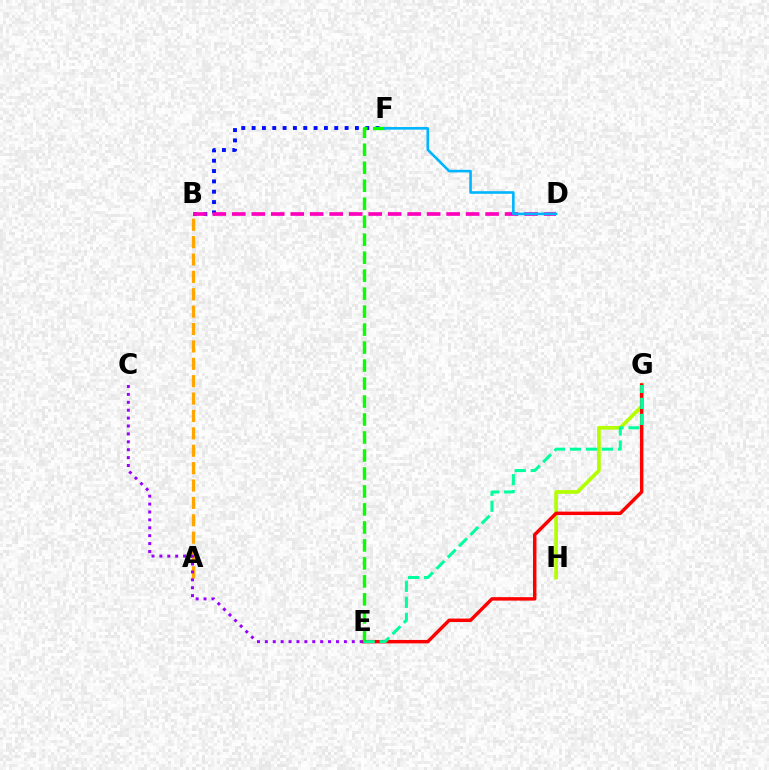{('G', 'H'): [{'color': '#b3ff00', 'line_style': 'solid', 'thickness': 2.65}], ('B', 'F'): [{'color': '#0010ff', 'line_style': 'dotted', 'thickness': 2.81}], ('A', 'B'): [{'color': '#ffa500', 'line_style': 'dashed', 'thickness': 2.36}], ('B', 'D'): [{'color': '#ff00bd', 'line_style': 'dashed', 'thickness': 2.65}], ('E', 'G'): [{'color': '#ff0000', 'line_style': 'solid', 'thickness': 2.48}, {'color': '#00ff9d', 'line_style': 'dashed', 'thickness': 2.17}], ('E', 'F'): [{'color': '#08ff00', 'line_style': 'dashed', 'thickness': 2.44}], ('D', 'F'): [{'color': '#00b5ff', 'line_style': 'solid', 'thickness': 1.88}], ('C', 'E'): [{'color': '#9b00ff', 'line_style': 'dotted', 'thickness': 2.15}]}